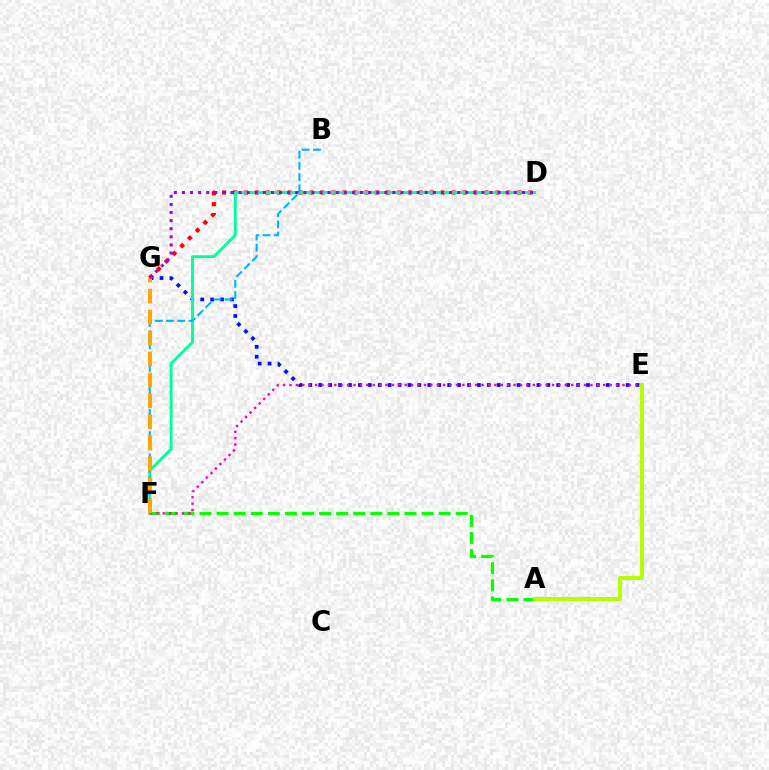{('E', 'G'): [{'color': '#0010ff', 'line_style': 'dotted', 'thickness': 2.69}], ('D', 'G'): [{'color': '#ff0000', 'line_style': 'dotted', 'thickness': 2.97}, {'color': '#9b00ff', 'line_style': 'dotted', 'thickness': 2.2}], ('D', 'F'): [{'color': '#00ff9d', 'line_style': 'solid', 'thickness': 2.1}], ('A', 'F'): [{'color': '#08ff00', 'line_style': 'dashed', 'thickness': 2.32}], ('E', 'F'): [{'color': '#ff00bd', 'line_style': 'dotted', 'thickness': 1.74}], ('B', 'F'): [{'color': '#00b5ff', 'line_style': 'dashed', 'thickness': 1.52}], ('F', 'G'): [{'color': '#ffa500', 'line_style': 'dashed', 'thickness': 2.85}], ('A', 'E'): [{'color': '#b3ff00', 'line_style': 'solid', 'thickness': 2.87}]}